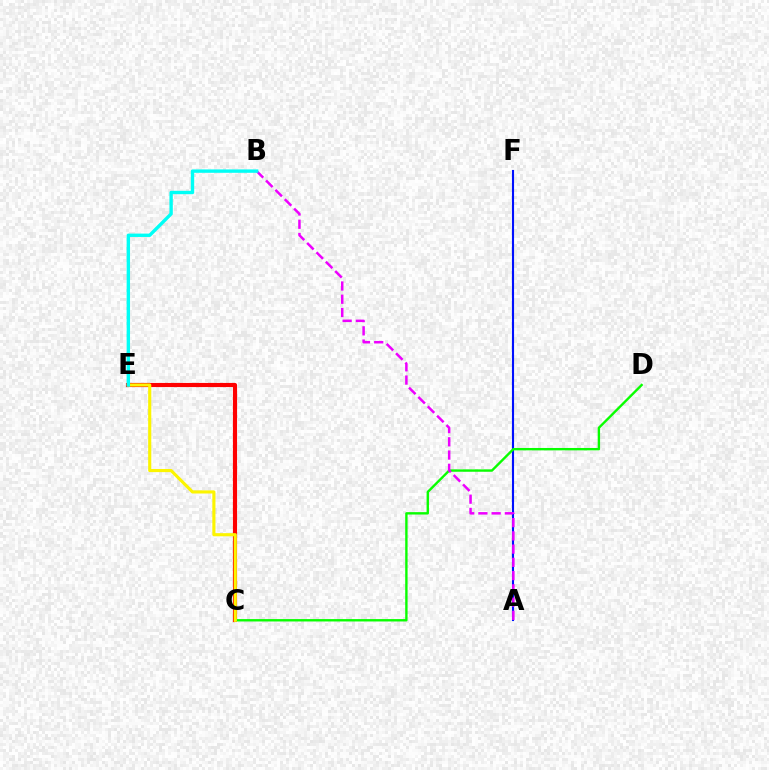{('C', 'E'): [{'color': '#ff0000', 'line_style': 'solid', 'thickness': 2.98}, {'color': '#fcf500', 'line_style': 'solid', 'thickness': 2.25}], ('A', 'F'): [{'color': '#0010ff', 'line_style': 'solid', 'thickness': 1.53}], ('C', 'D'): [{'color': '#08ff00', 'line_style': 'solid', 'thickness': 1.71}], ('A', 'B'): [{'color': '#ee00ff', 'line_style': 'dashed', 'thickness': 1.8}], ('B', 'E'): [{'color': '#00fff6', 'line_style': 'solid', 'thickness': 2.43}]}